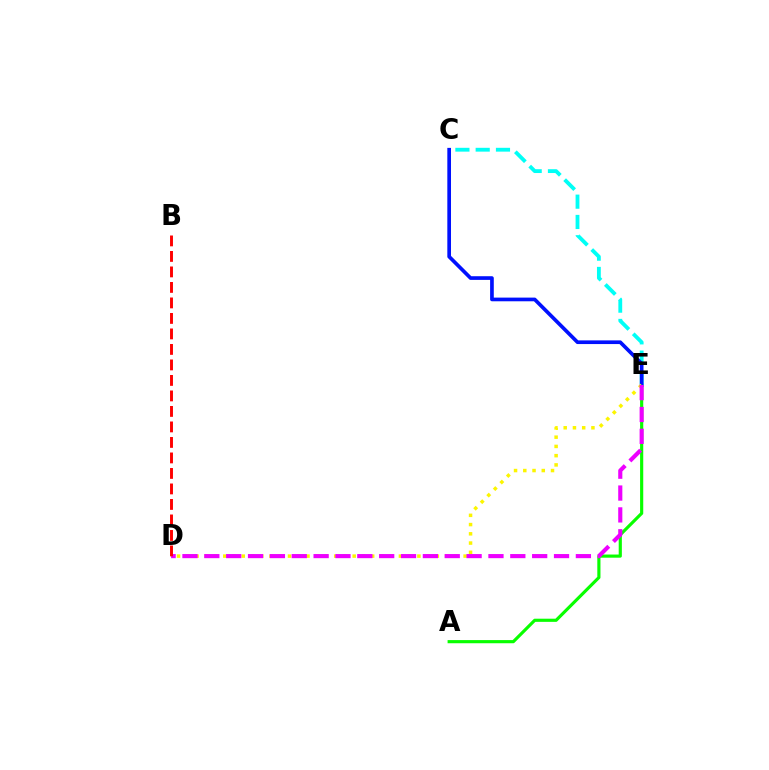{('A', 'E'): [{'color': '#08ff00', 'line_style': 'solid', 'thickness': 2.27}], ('C', 'E'): [{'color': '#00fff6', 'line_style': 'dashed', 'thickness': 2.76}, {'color': '#0010ff', 'line_style': 'solid', 'thickness': 2.65}], ('D', 'E'): [{'color': '#fcf500', 'line_style': 'dotted', 'thickness': 2.51}, {'color': '#ee00ff', 'line_style': 'dashed', 'thickness': 2.97}], ('B', 'D'): [{'color': '#ff0000', 'line_style': 'dashed', 'thickness': 2.11}]}